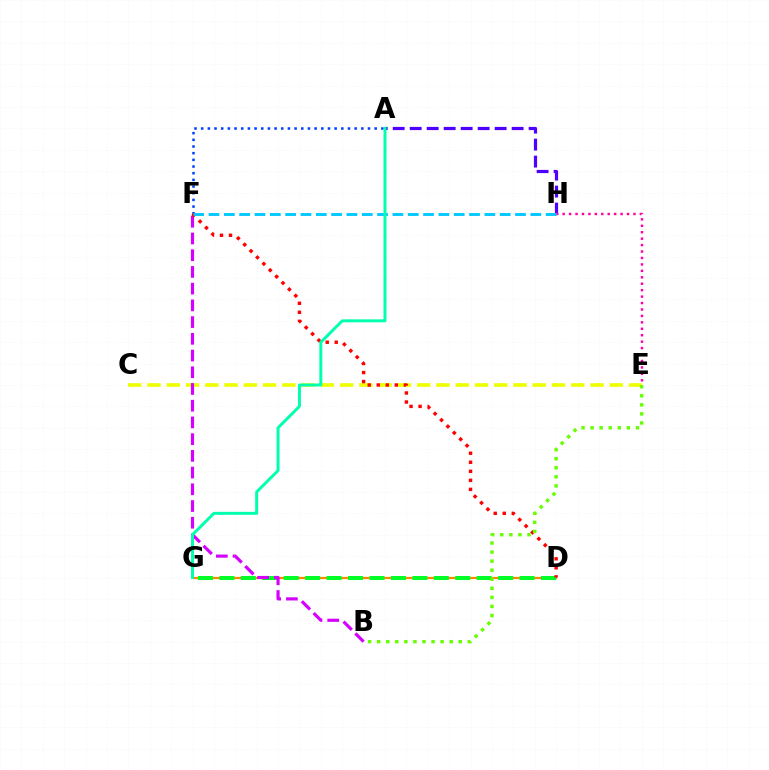{('A', 'F'): [{'color': '#003fff', 'line_style': 'dotted', 'thickness': 1.81}], ('A', 'H'): [{'color': '#4f00ff', 'line_style': 'dashed', 'thickness': 2.31}], ('C', 'E'): [{'color': '#eeff00', 'line_style': 'dashed', 'thickness': 2.62}], ('D', 'G'): [{'color': '#ff8800', 'line_style': 'solid', 'thickness': 1.59}, {'color': '#00ff27', 'line_style': 'dashed', 'thickness': 2.91}], ('B', 'F'): [{'color': '#d600ff', 'line_style': 'dashed', 'thickness': 2.27}], ('D', 'F'): [{'color': '#ff0000', 'line_style': 'dotted', 'thickness': 2.45}], ('E', 'H'): [{'color': '#ff00a0', 'line_style': 'dotted', 'thickness': 1.75}], ('F', 'H'): [{'color': '#00c7ff', 'line_style': 'dashed', 'thickness': 2.08}], ('B', 'E'): [{'color': '#66ff00', 'line_style': 'dotted', 'thickness': 2.46}], ('A', 'G'): [{'color': '#00ffaf', 'line_style': 'solid', 'thickness': 2.14}]}